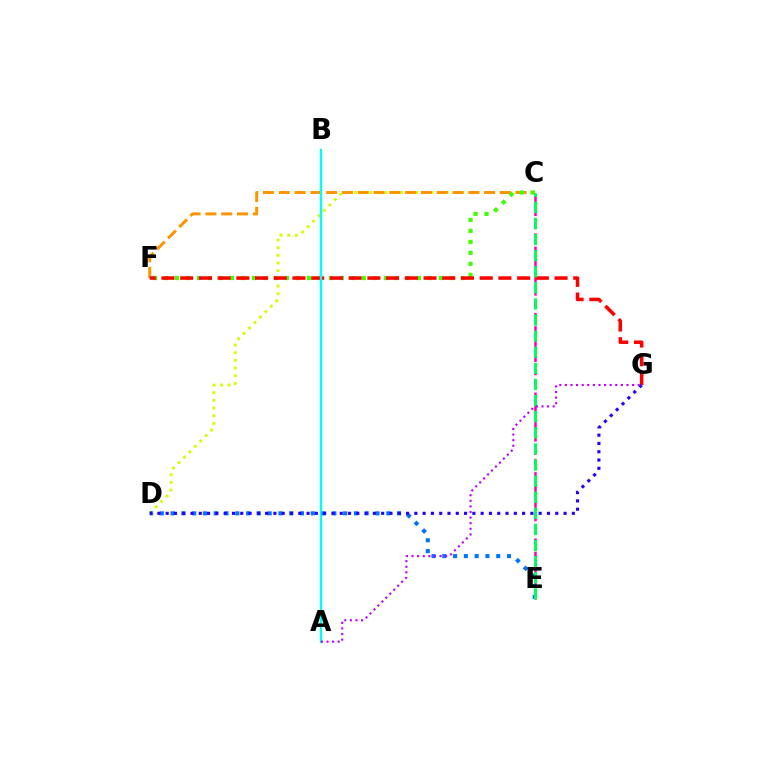{('C', 'D'): [{'color': '#d1ff00', 'line_style': 'dotted', 'thickness': 2.08}], ('C', 'F'): [{'color': '#ff9400', 'line_style': 'dashed', 'thickness': 2.15}, {'color': '#3dff00', 'line_style': 'dotted', 'thickness': 2.99}], ('C', 'E'): [{'color': '#ff00ac', 'line_style': 'dashed', 'thickness': 1.8}, {'color': '#00ff5c', 'line_style': 'dashed', 'thickness': 2.19}], ('F', 'G'): [{'color': '#ff0000', 'line_style': 'dashed', 'thickness': 2.54}], ('A', 'B'): [{'color': '#00fff6', 'line_style': 'solid', 'thickness': 1.72}], ('D', 'E'): [{'color': '#0074ff', 'line_style': 'dotted', 'thickness': 2.93}], ('D', 'G'): [{'color': '#2500ff', 'line_style': 'dotted', 'thickness': 2.25}], ('A', 'G'): [{'color': '#b900ff', 'line_style': 'dotted', 'thickness': 1.52}]}